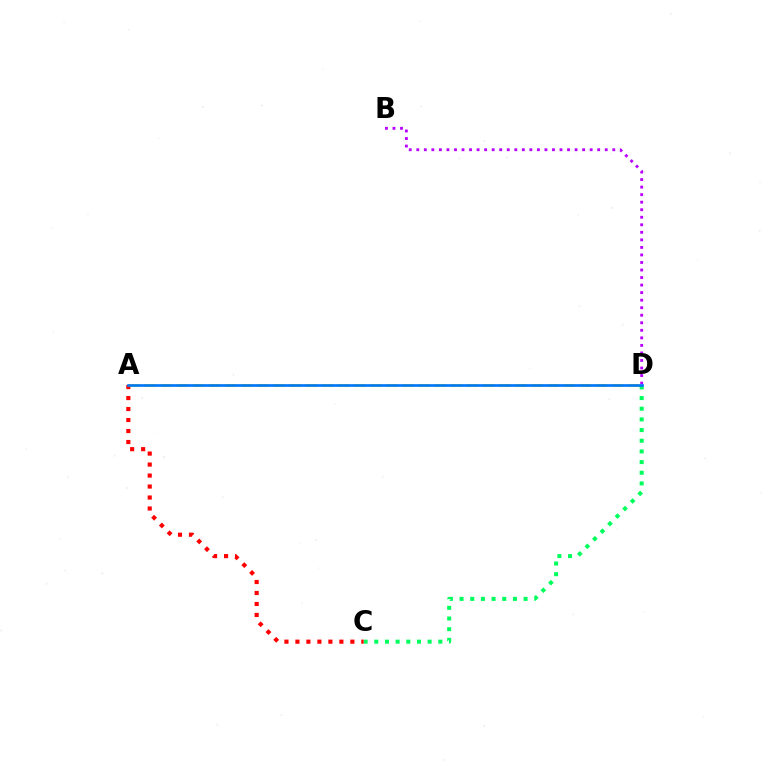{('B', 'D'): [{'color': '#b900ff', 'line_style': 'dotted', 'thickness': 2.05}], ('C', 'D'): [{'color': '#00ff5c', 'line_style': 'dotted', 'thickness': 2.9}], ('A', 'C'): [{'color': '#ff0000', 'line_style': 'dotted', 'thickness': 2.99}], ('A', 'D'): [{'color': '#d1ff00', 'line_style': 'dashed', 'thickness': 2.19}, {'color': '#0074ff', 'line_style': 'solid', 'thickness': 1.9}]}